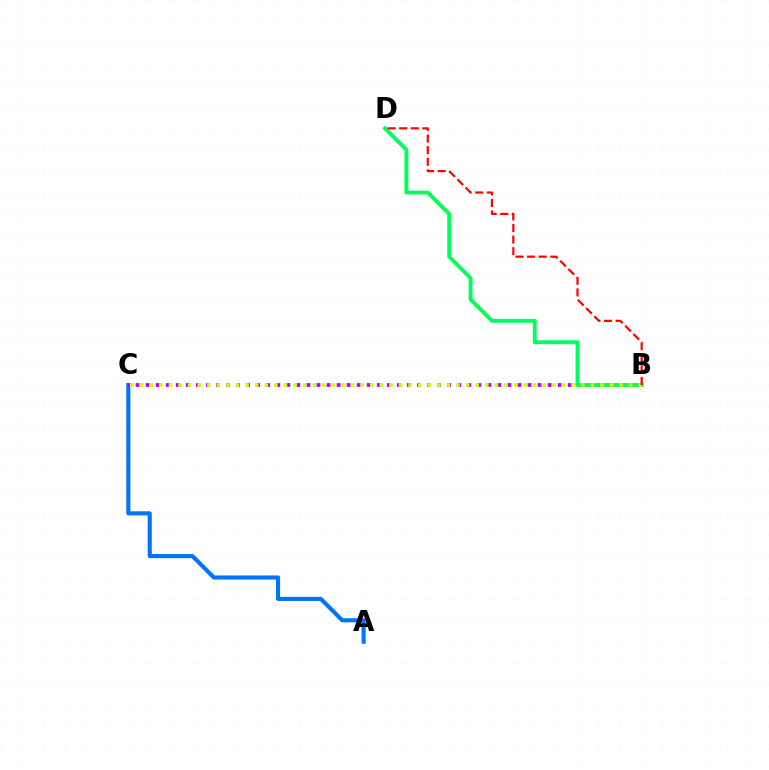{('A', 'C'): [{'color': '#0074ff', 'line_style': 'solid', 'thickness': 2.95}], ('B', 'C'): [{'color': '#b900ff', 'line_style': 'dotted', 'thickness': 2.73}, {'color': '#d1ff00', 'line_style': 'dotted', 'thickness': 2.6}], ('B', 'D'): [{'color': '#00ff5c', 'line_style': 'solid', 'thickness': 2.79}, {'color': '#ff0000', 'line_style': 'dashed', 'thickness': 1.58}]}